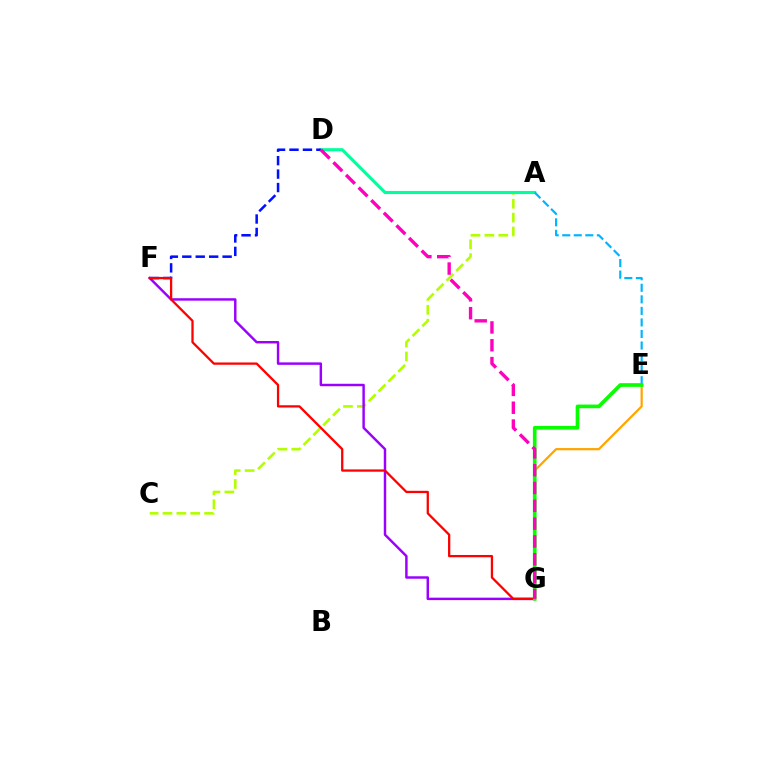{('A', 'C'): [{'color': '#b3ff00', 'line_style': 'dashed', 'thickness': 1.89}], ('A', 'D'): [{'color': '#00ff9d', 'line_style': 'solid', 'thickness': 2.25}], ('E', 'G'): [{'color': '#ffa500', 'line_style': 'solid', 'thickness': 1.6}, {'color': '#08ff00', 'line_style': 'solid', 'thickness': 2.64}], ('F', 'G'): [{'color': '#9b00ff', 'line_style': 'solid', 'thickness': 1.76}, {'color': '#ff0000', 'line_style': 'solid', 'thickness': 1.64}], ('A', 'E'): [{'color': '#00b5ff', 'line_style': 'dashed', 'thickness': 1.57}], ('D', 'F'): [{'color': '#0010ff', 'line_style': 'dashed', 'thickness': 1.83}], ('D', 'G'): [{'color': '#ff00bd', 'line_style': 'dashed', 'thickness': 2.42}]}